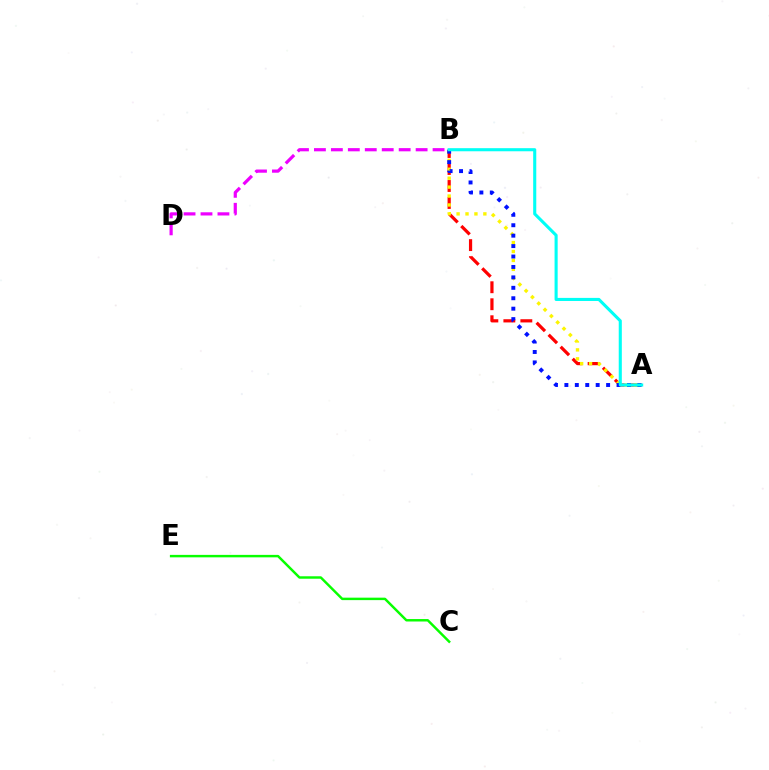{('A', 'B'): [{'color': '#ff0000', 'line_style': 'dashed', 'thickness': 2.31}, {'color': '#fcf500', 'line_style': 'dotted', 'thickness': 2.43}, {'color': '#0010ff', 'line_style': 'dotted', 'thickness': 2.83}, {'color': '#00fff6', 'line_style': 'solid', 'thickness': 2.23}], ('C', 'E'): [{'color': '#08ff00', 'line_style': 'solid', 'thickness': 1.77}], ('B', 'D'): [{'color': '#ee00ff', 'line_style': 'dashed', 'thickness': 2.3}]}